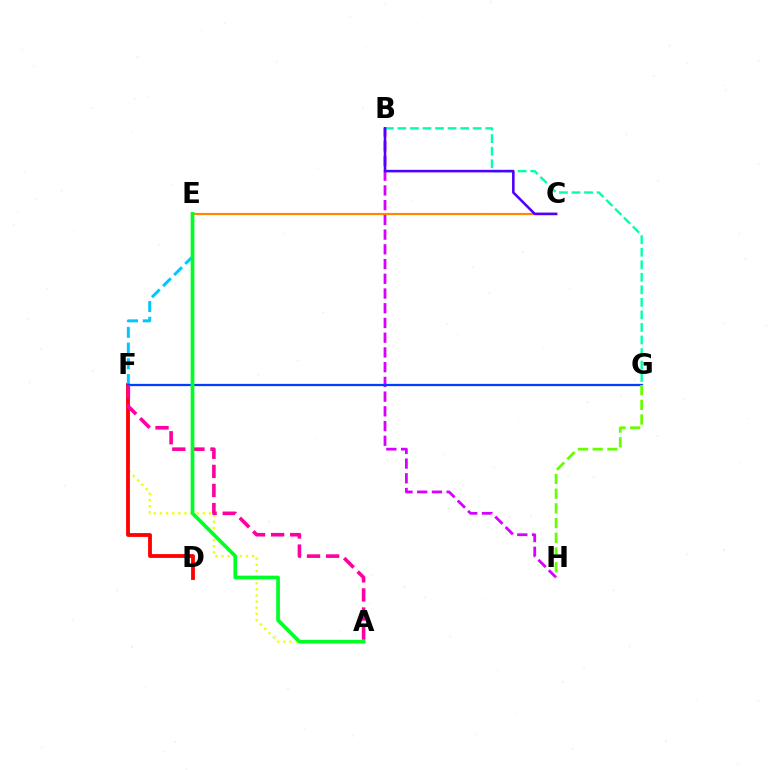{('A', 'F'): [{'color': '#eeff00', 'line_style': 'dotted', 'thickness': 1.67}, {'color': '#ff00a0', 'line_style': 'dashed', 'thickness': 2.59}], ('B', 'H'): [{'color': '#d600ff', 'line_style': 'dashed', 'thickness': 2.0}], ('B', 'G'): [{'color': '#00ffaf', 'line_style': 'dashed', 'thickness': 1.7}], ('D', 'F'): [{'color': '#ff0000', 'line_style': 'solid', 'thickness': 2.75}], ('E', 'F'): [{'color': '#00c7ff', 'line_style': 'dashed', 'thickness': 2.14}], ('C', 'E'): [{'color': '#ff8800', 'line_style': 'solid', 'thickness': 1.57}], ('F', 'G'): [{'color': '#003fff', 'line_style': 'solid', 'thickness': 1.63}], ('B', 'C'): [{'color': '#4f00ff', 'line_style': 'solid', 'thickness': 1.86}], ('G', 'H'): [{'color': '#66ff00', 'line_style': 'dashed', 'thickness': 2.0}], ('A', 'E'): [{'color': '#00ff27', 'line_style': 'solid', 'thickness': 2.66}]}